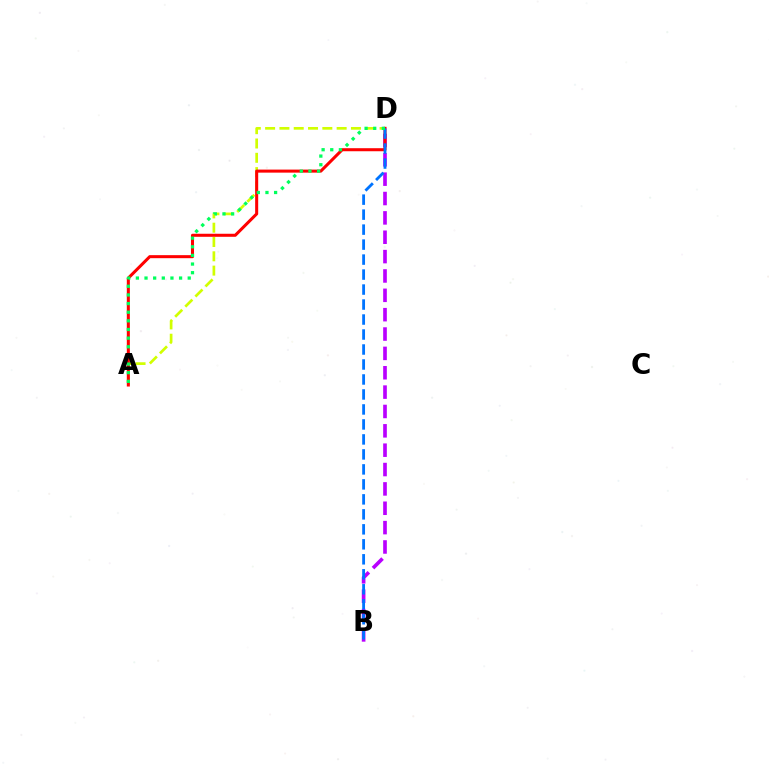{('B', 'D'): [{'color': '#b900ff', 'line_style': 'dashed', 'thickness': 2.63}, {'color': '#0074ff', 'line_style': 'dashed', 'thickness': 2.04}], ('A', 'D'): [{'color': '#d1ff00', 'line_style': 'dashed', 'thickness': 1.94}, {'color': '#ff0000', 'line_style': 'solid', 'thickness': 2.19}, {'color': '#00ff5c', 'line_style': 'dotted', 'thickness': 2.35}]}